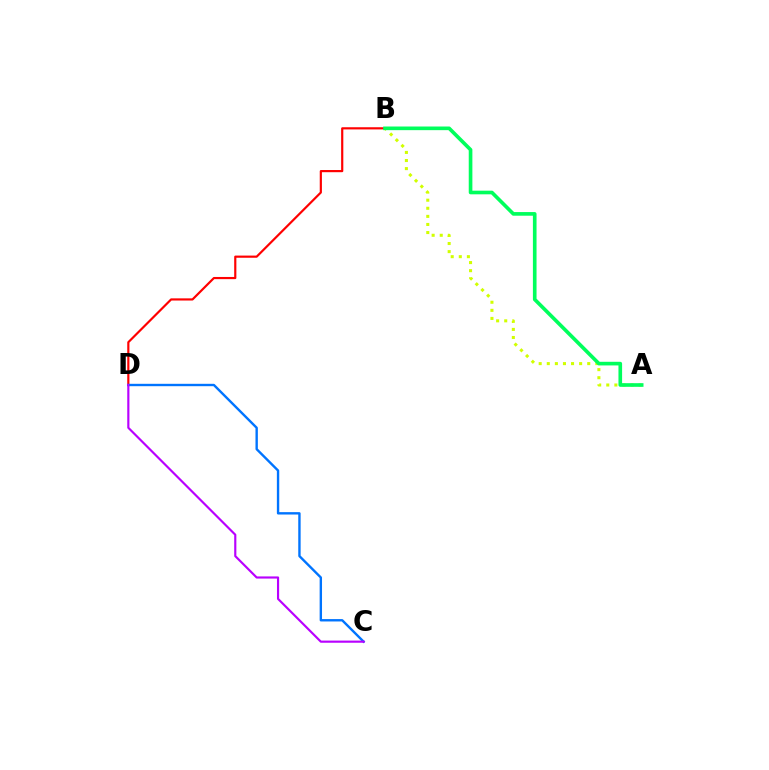{('A', 'B'): [{'color': '#d1ff00', 'line_style': 'dotted', 'thickness': 2.2}, {'color': '#00ff5c', 'line_style': 'solid', 'thickness': 2.62}], ('B', 'D'): [{'color': '#ff0000', 'line_style': 'solid', 'thickness': 1.57}], ('C', 'D'): [{'color': '#0074ff', 'line_style': 'solid', 'thickness': 1.72}, {'color': '#b900ff', 'line_style': 'solid', 'thickness': 1.55}]}